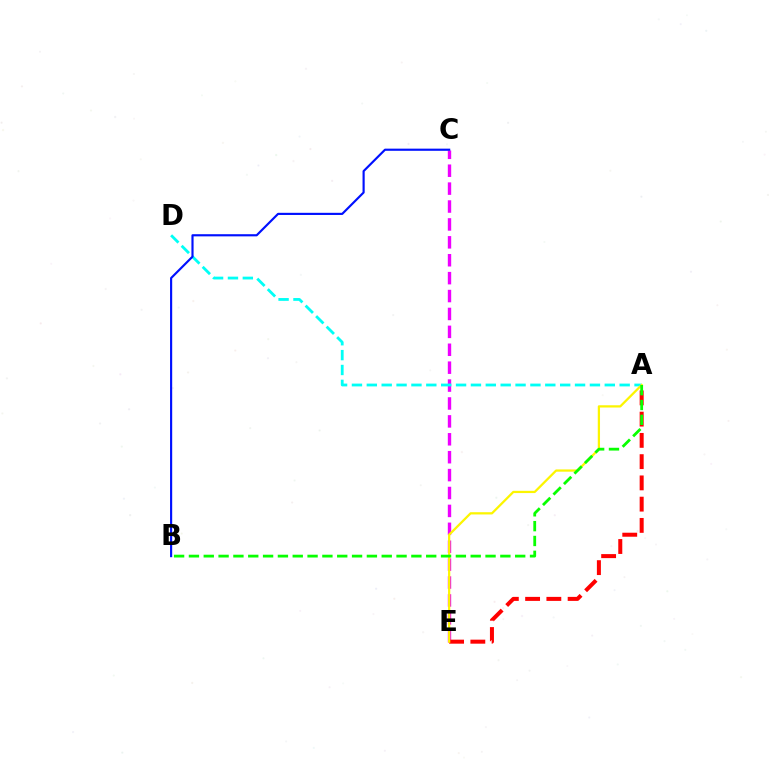{('C', 'E'): [{'color': '#ee00ff', 'line_style': 'dashed', 'thickness': 2.43}], ('A', 'D'): [{'color': '#00fff6', 'line_style': 'dashed', 'thickness': 2.02}], ('B', 'C'): [{'color': '#0010ff', 'line_style': 'solid', 'thickness': 1.55}], ('A', 'E'): [{'color': '#ff0000', 'line_style': 'dashed', 'thickness': 2.89}, {'color': '#fcf500', 'line_style': 'solid', 'thickness': 1.62}], ('A', 'B'): [{'color': '#08ff00', 'line_style': 'dashed', 'thickness': 2.01}]}